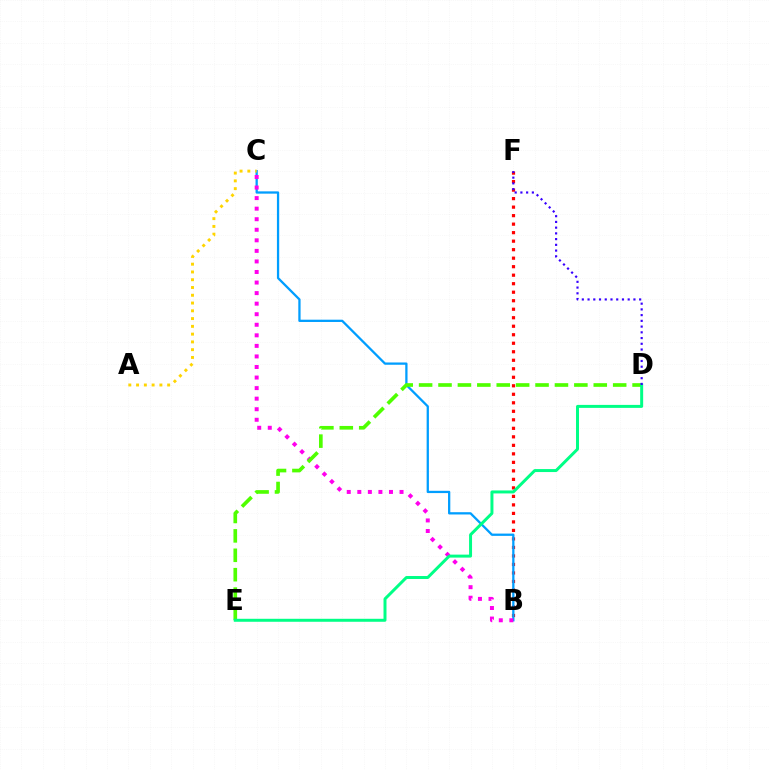{('B', 'F'): [{'color': '#ff0000', 'line_style': 'dotted', 'thickness': 2.31}], ('B', 'C'): [{'color': '#009eff', 'line_style': 'solid', 'thickness': 1.64}, {'color': '#ff00ed', 'line_style': 'dotted', 'thickness': 2.87}], ('D', 'E'): [{'color': '#4fff00', 'line_style': 'dashed', 'thickness': 2.64}, {'color': '#00ff86', 'line_style': 'solid', 'thickness': 2.15}], ('D', 'F'): [{'color': '#3700ff', 'line_style': 'dotted', 'thickness': 1.56}], ('A', 'C'): [{'color': '#ffd500', 'line_style': 'dotted', 'thickness': 2.11}]}